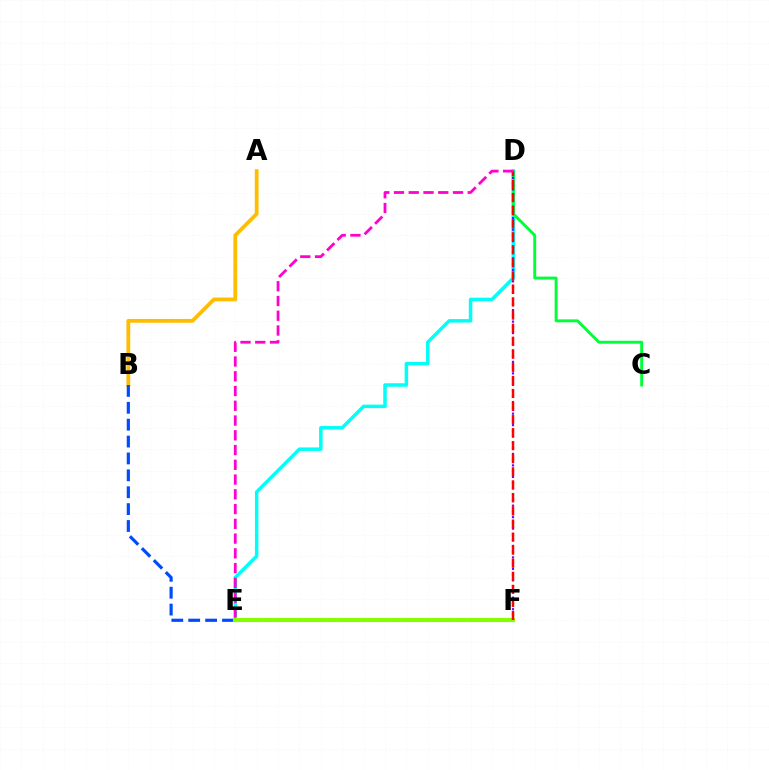{('A', 'B'): [{'color': '#ffbd00', 'line_style': 'solid', 'thickness': 2.73}], ('D', 'E'): [{'color': '#00fff6', 'line_style': 'solid', 'thickness': 2.52}, {'color': '#ff00cf', 'line_style': 'dashed', 'thickness': 2.0}], ('B', 'E'): [{'color': '#004bff', 'line_style': 'dashed', 'thickness': 2.29}], ('C', 'D'): [{'color': '#00ff39', 'line_style': 'solid', 'thickness': 2.1}], ('E', 'F'): [{'color': '#84ff00', 'line_style': 'solid', 'thickness': 2.97}], ('D', 'F'): [{'color': '#7200ff', 'line_style': 'dotted', 'thickness': 1.56}, {'color': '#ff0000', 'line_style': 'dashed', 'thickness': 1.77}]}